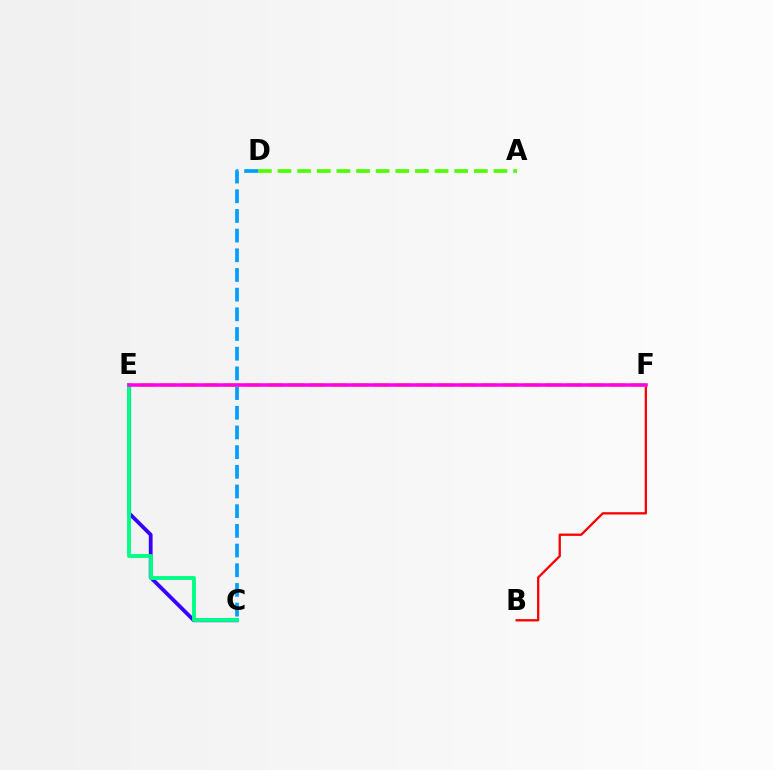{('C', 'E'): [{'color': '#3700ff', 'line_style': 'solid', 'thickness': 2.72}, {'color': '#00ff86', 'line_style': 'solid', 'thickness': 2.78}], ('C', 'D'): [{'color': '#009eff', 'line_style': 'dashed', 'thickness': 2.67}], ('B', 'F'): [{'color': '#ff0000', 'line_style': 'solid', 'thickness': 1.67}], ('E', 'F'): [{'color': '#ffd500', 'line_style': 'dashed', 'thickness': 2.91}, {'color': '#ff00ed', 'line_style': 'solid', 'thickness': 2.53}], ('A', 'D'): [{'color': '#4fff00', 'line_style': 'dashed', 'thickness': 2.67}]}